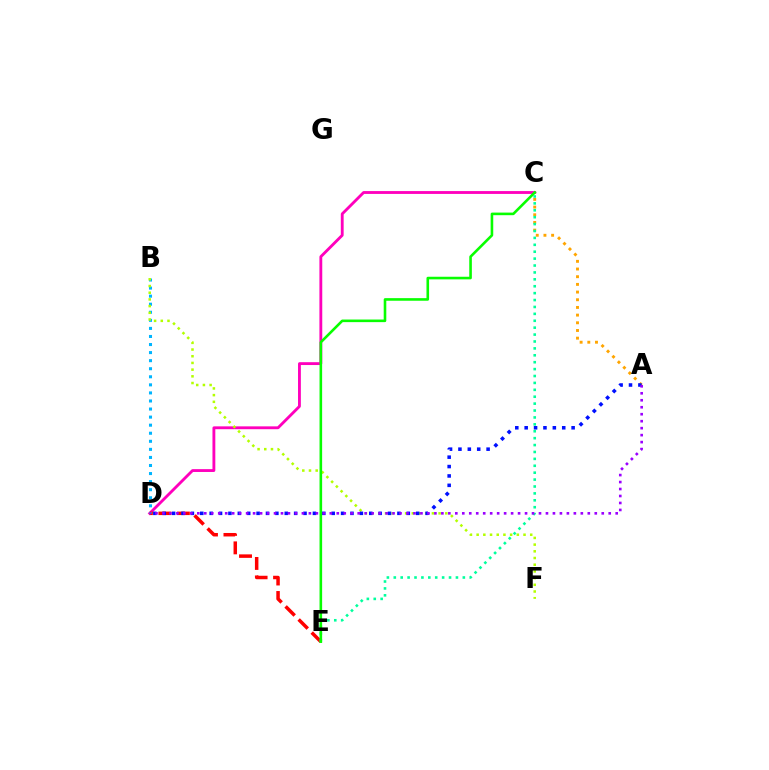{('A', 'C'): [{'color': '#ffa500', 'line_style': 'dotted', 'thickness': 2.09}], ('C', 'D'): [{'color': '#ff00bd', 'line_style': 'solid', 'thickness': 2.05}], ('D', 'E'): [{'color': '#ff0000', 'line_style': 'dashed', 'thickness': 2.51}], ('B', 'D'): [{'color': '#00b5ff', 'line_style': 'dotted', 'thickness': 2.19}], ('B', 'F'): [{'color': '#b3ff00', 'line_style': 'dotted', 'thickness': 1.82}], ('A', 'D'): [{'color': '#0010ff', 'line_style': 'dotted', 'thickness': 2.55}, {'color': '#9b00ff', 'line_style': 'dotted', 'thickness': 1.89}], ('C', 'E'): [{'color': '#00ff9d', 'line_style': 'dotted', 'thickness': 1.88}, {'color': '#08ff00', 'line_style': 'solid', 'thickness': 1.87}]}